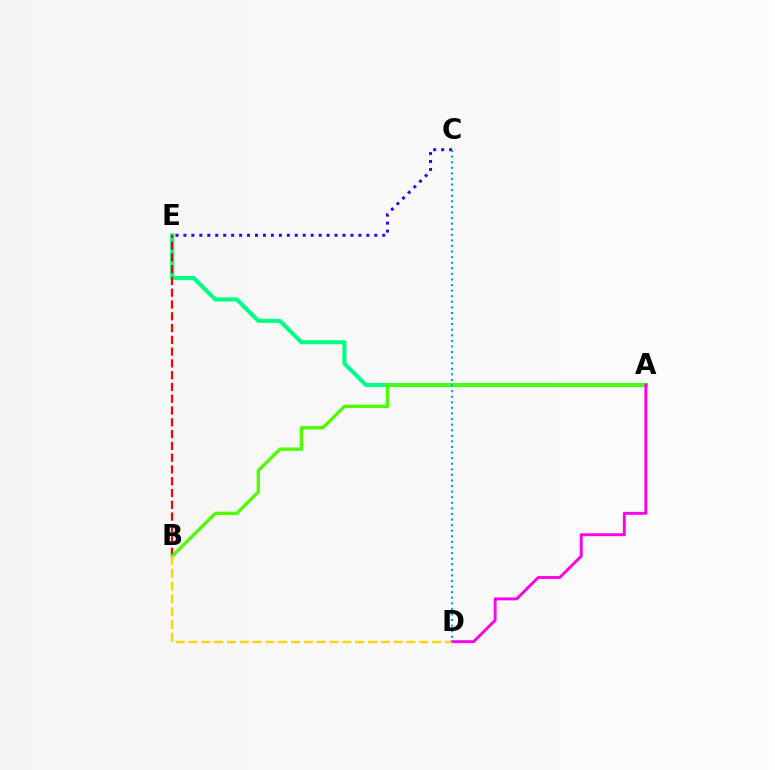{('A', 'E'): [{'color': '#00ff86', 'line_style': 'solid', 'thickness': 2.94}], ('B', 'E'): [{'color': '#ff0000', 'line_style': 'dashed', 'thickness': 1.6}], ('A', 'B'): [{'color': '#4fff00', 'line_style': 'solid', 'thickness': 2.41}], ('A', 'D'): [{'color': '#ff00ed', 'line_style': 'solid', 'thickness': 2.1}], ('C', 'E'): [{'color': '#3700ff', 'line_style': 'dotted', 'thickness': 2.16}], ('B', 'D'): [{'color': '#ffd500', 'line_style': 'dashed', 'thickness': 1.74}], ('C', 'D'): [{'color': '#009eff', 'line_style': 'dotted', 'thickness': 1.52}]}